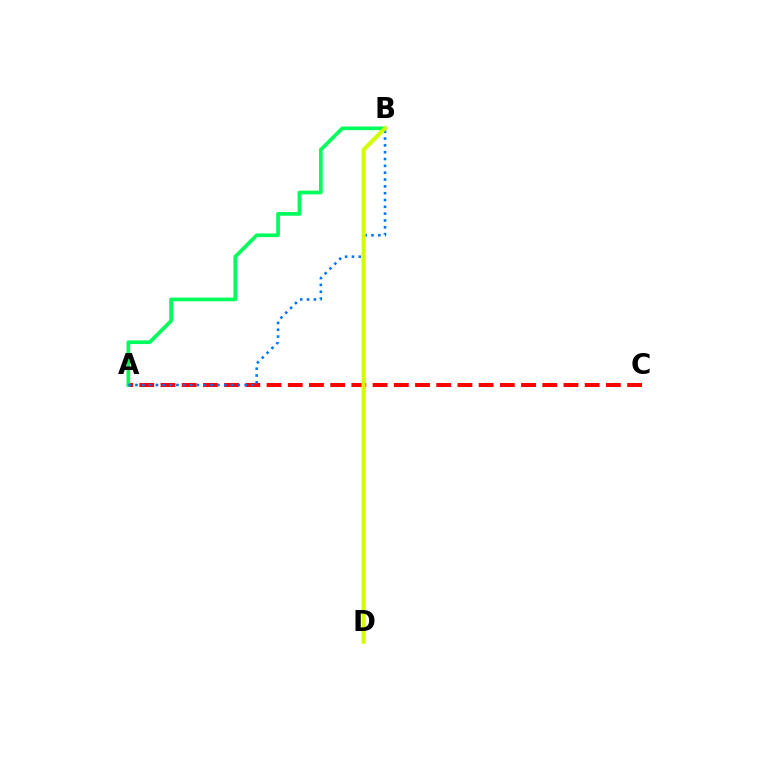{('A', 'C'): [{'color': '#ff0000', 'line_style': 'dashed', 'thickness': 2.88}], ('B', 'D'): [{'color': '#b900ff', 'line_style': 'dotted', 'thickness': 1.53}, {'color': '#d1ff00', 'line_style': 'solid', 'thickness': 2.91}], ('A', 'B'): [{'color': '#00ff5c', 'line_style': 'solid', 'thickness': 2.66}, {'color': '#0074ff', 'line_style': 'dotted', 'thickness': 1.85}]}